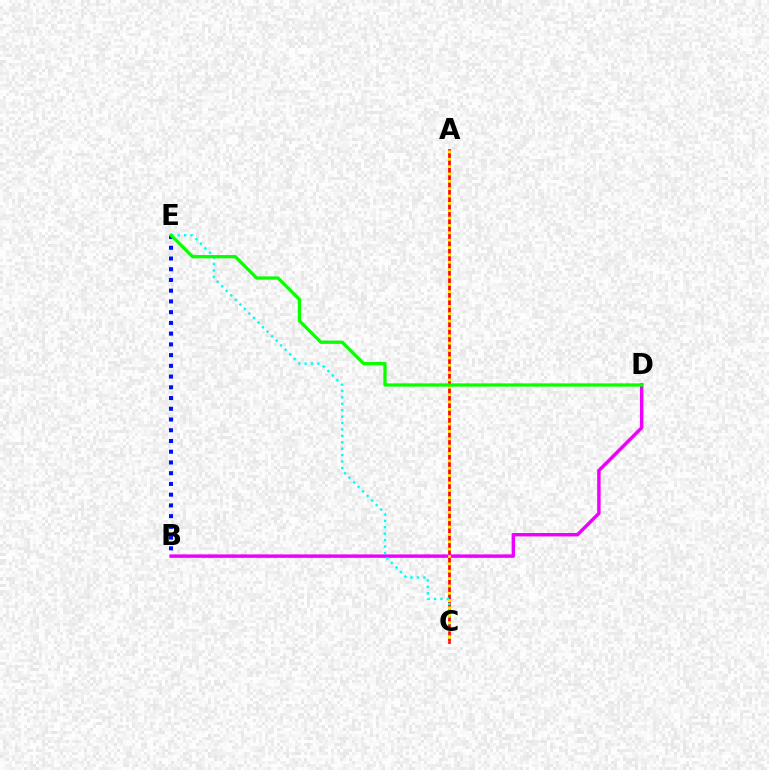{('A', 'C'): [{'color': '#ff0000', 'line_style': 'solid', 'thickness': 1.93}, {'color': '#fcf500', 'line_style': 'dotted', 'thickness': 2.0}], ('B', 'E'): [{'color': '#0010ff', 'line_style': 'dotted', 'thickness': 2.92}], ('B', 'D'): [{'color': '#ee00ff', 'line_style': 'solid', 'thickness': 2.48}], ('C', 'E'): [{'color': '#00fff6', 'line_style': 'dotted', 'thickness': 1.74}], ('D', 'E'): [{'color': '#08ff00', 'line_style': 'solid', 'thickness': 2.35}]}